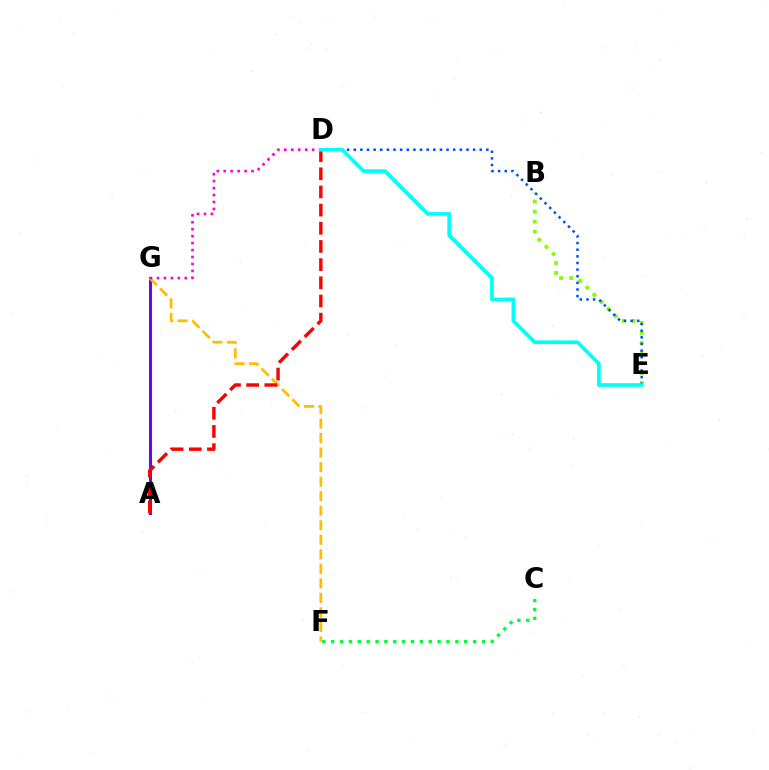{('A', 'G'): [{'color': '#7200ff', 'line_style': 'solid', 'thickness': 2.16}], ('B', 'E'): [{'color': '#84ff00', 'line_style': 'dotted', 'thickness': 2.73}], ('F', 'G'): [{'color': '#ffbd00', 'line_style': 'dashed', 'thickness': 1.97}], ('D', 'E'): [{'color': '#004bff', 'line_style': 'dotted', 'thickness': 1.8}, {'color': '#00fff6', 'line_style': 'solid', 'thickness': 2.65}], ('C', 'F'): [{'color': '#00ff39', 'line_style': 'dotted', 'thickness': 2.41}], ('A', 'D'): [{'color': '#ff0000', 'line_style': 'dashed', 'thickness': 2.47}], ('D', 'G'): [{'color': '#ff00cf', 'line_style': 'dotted', 'thickness': 1.89}]}